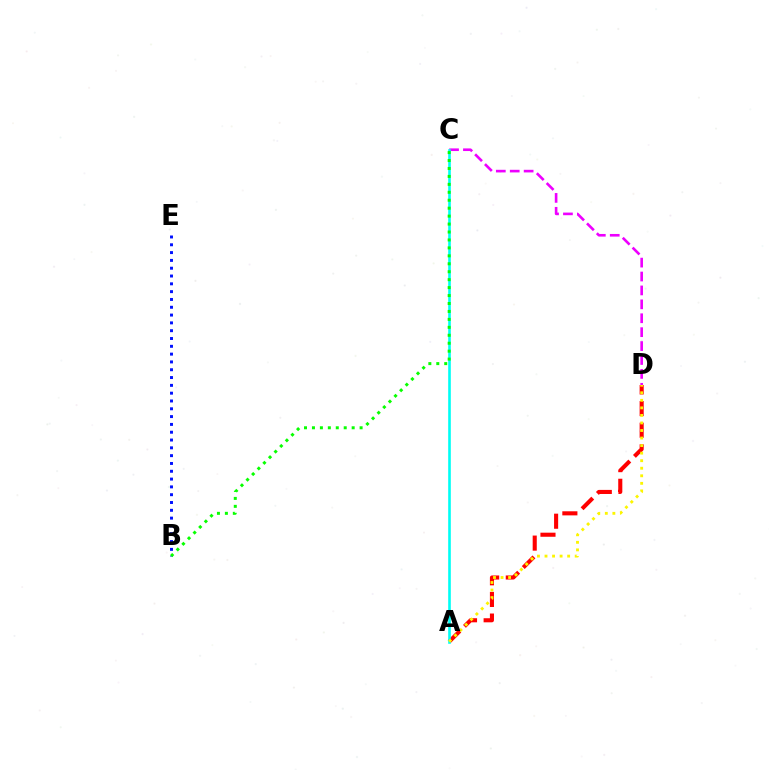{('A', 'D'): [{'color': '#ff0000', 'line_style': 'dashed', 'thickness': 2.94}, {'color': '#fcf500', 'line_style': 'dotted', 'thickness': 2.05}], ('C', 'D'): [{'color': '#ee00ff', 'line_style': 'dashed', 'thickness': 1.89}], ('A', 'C'): [{'color': '#00fff6', 'line_style': 'solid', 'thickness': 1.89}], ('B', 'E'): [{'color': '#0010ff', 'line_style': 'dotted', 'thickness': 2.12}], ('B', 'C'): [{'color': '#08ff00', 'line_style': 'dotted', 'thickness': 2.16}]}